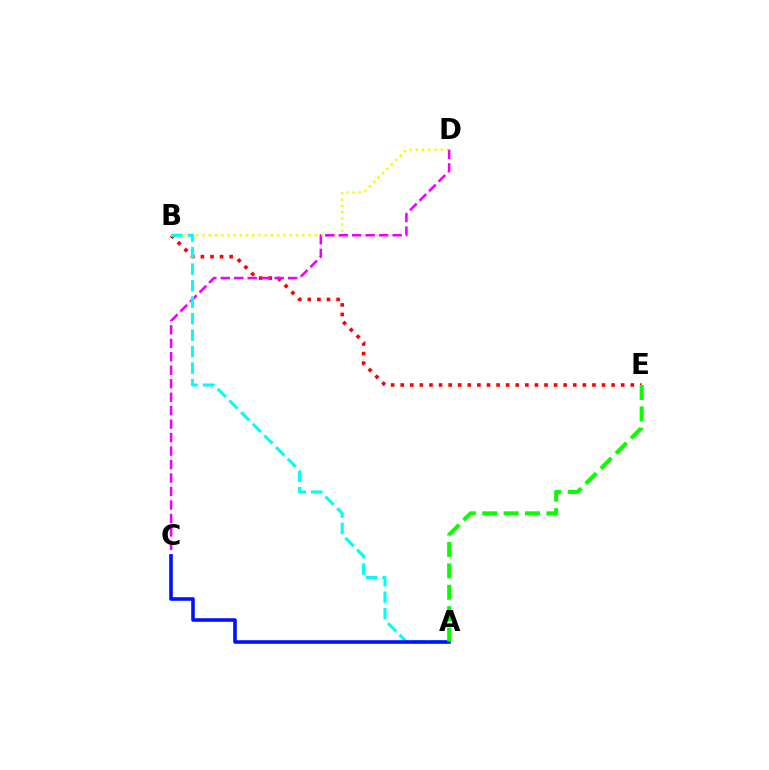{('B', 'E'): [{'color': '#ff0000', 'line_style': 'dotted', 'thickness': 2.6}], ('B', 'D'): [{'color': '#fcf500', 'line_style': 'dotted', 'thickness': 1.69}], ('C', 'D'): [{'color': '#ee00ff', 'line_style': 'dashed', 'thickness': 1.83}], ('A', 'B'): [{'color': '#00fff6', 'line_style': 'dashed', 'thickness': 2.24}], ('A', 'C'): [{'color': '#0010ff', 'line_style': 'solid', 'thickness': 2.57}], ('A', 'E'): [{'color': '#08ff00', 'line_style': 'dashed', 'thickness': 2.91}]}